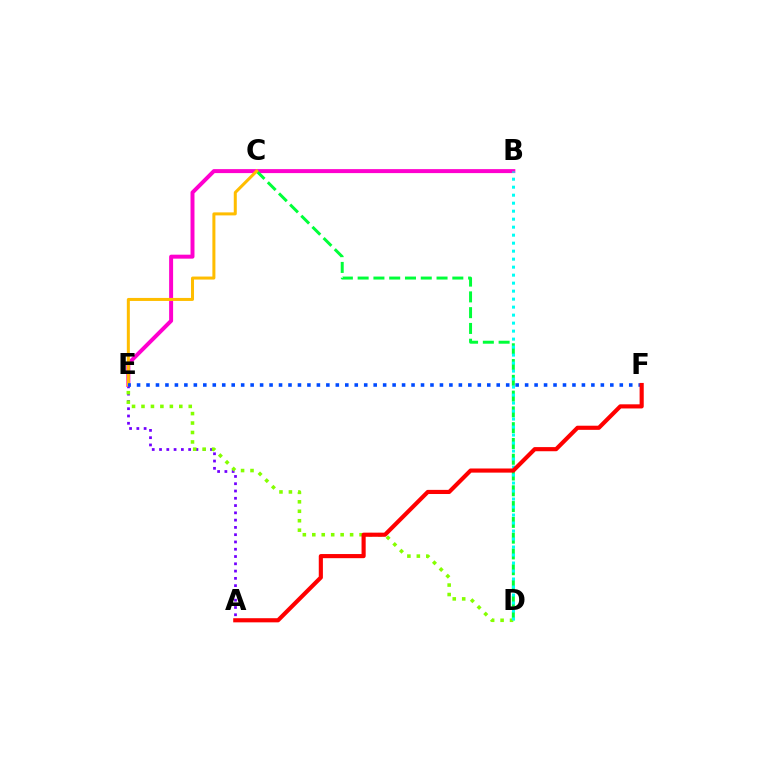{('A', 'E'): [{'color': '#7200ff', 'line_style': 'dotted', 'thickness': 1.98}], ('B', 'E'): [{'color': '#ff00cf', 'line_style': 'solid', 'thickness': 2.86}], ('C', 'D'): [{'color': '#00ff39', 'line_style': 'dashed', 'thickness': 2.14}], ('D', 'E'): [{'color': '#84ff00', 'line_style': 'dotted', 'thickness': 2.57}], ('C', 'E'): [{'color': '#ffbd00', 'line_style': 'solid', 'thickness': 2.17}], ('E', 'F'): [{'color': '#004bff', 'line_style': 'dotted', 'thickness': 2.57}], ('B', 'D'): [{'color': '#00fff6', 'line_style': 'dotted', 'thickness': 2.17}], ('A', 'F'): [{'color': '#ff0000', 'line_style': 'solid', 'thickness': 2.98}]}